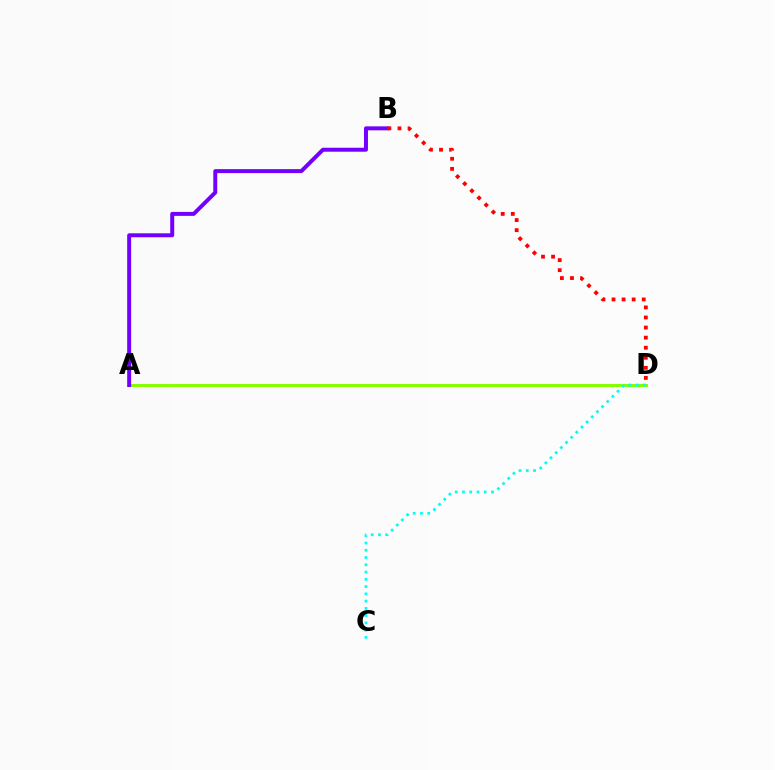{('A', 'D'): [{'color': '#84ff00', 'line_style': 'solid', 'thickness': 2.14}], ('A', 'B'): [{'color': '#7200ff', 'line_style': 'solid', 'thickness': 2.86}], ('C', 'D'): [{'color': '#00fff6', 'line_style': 'dotted', 'thickness': 1.97}], ('B', 'D'): [{'color': '#ff0000', 'line_style': 'dotted', 'thickness': 2.74}]}